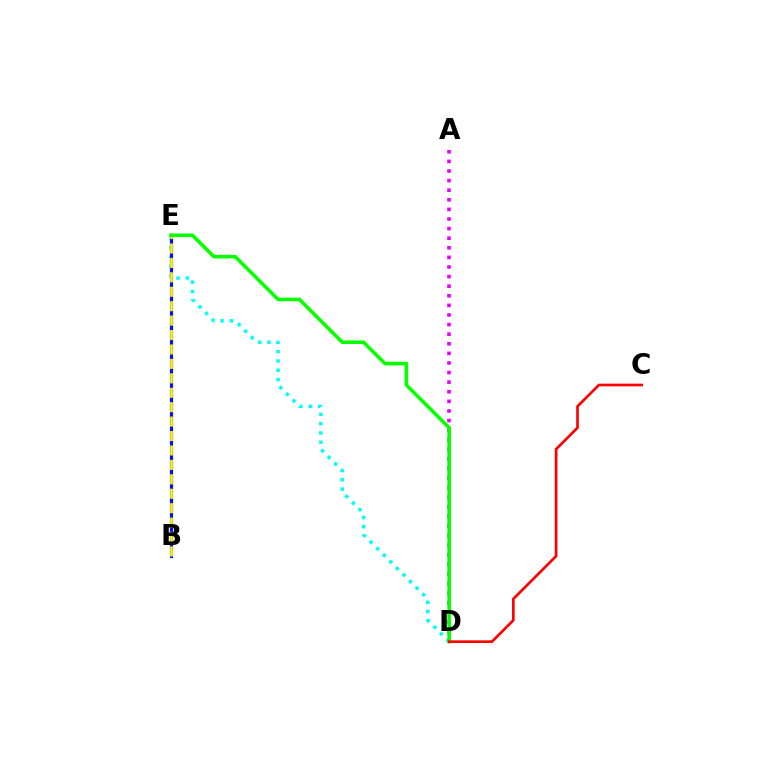{('A', 'D'): [{'color': '#ee00ff', 'line_style': 'dotted', 'thickness': 2.61}], ('D', 'E'): [{'color': '#00fff6', 'line_style': 'dotted', 'thickness': 2.52}, {'color': '#08ff00', 'line_style': 'solid', 'thickness': 2.59}], ('B', 'E'): [{'color': '#0010ff', 'line_style': 'solid', 'thickness': 2.28}, {'color': '#fcf500', 'line_style': 'dashed', 'thickness': 1.96}], ('C', 'D'): [{'color': '#ff0000', 'line_style': 'solid', 'thickness': 1.92}]}